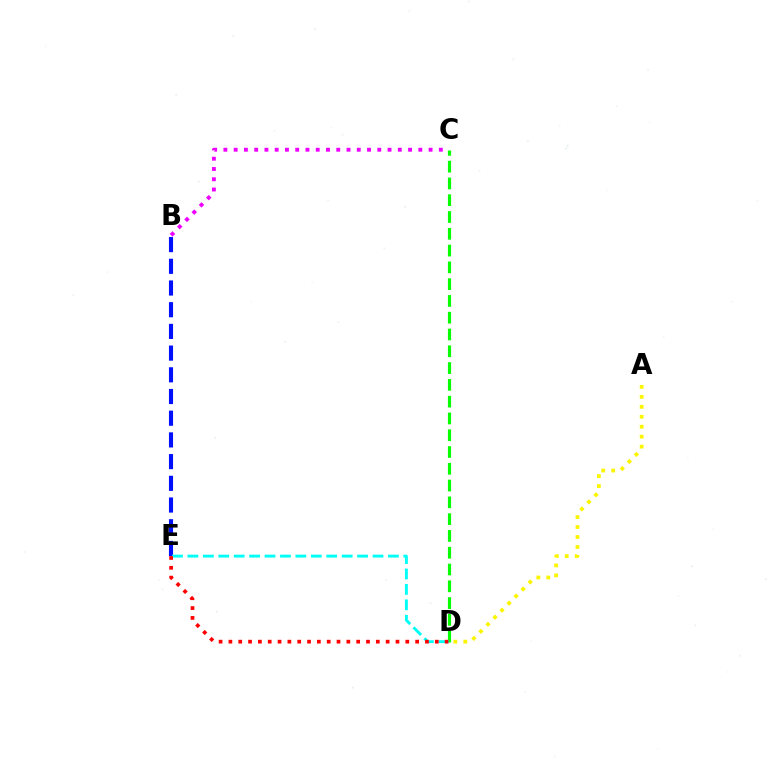{('B', 'E'): [{'color': '#0010ff', 'line_style': 'dashed', 'thickness': 2.95}], ('C', 'D'): [{'color': '#08ff00', 'line_style': 'dashed', 'thickness': 2.28}], ('A', 'D'): [{'color': '#fcf500', 'line_style': 'dotted', 'thickness': 2.71}], ('D', 'E'): [{'color': '#00fff6', 'line_style': 'dashed', 'thickness': 2.1}, {'color': '#ff0000', 'line_style': 'dotted', 'thickness': 2.67}], ('B', 'C'): [{'color': '#ee00ff', 'line_style': 'dotted', 'thickness': 2.79}]}